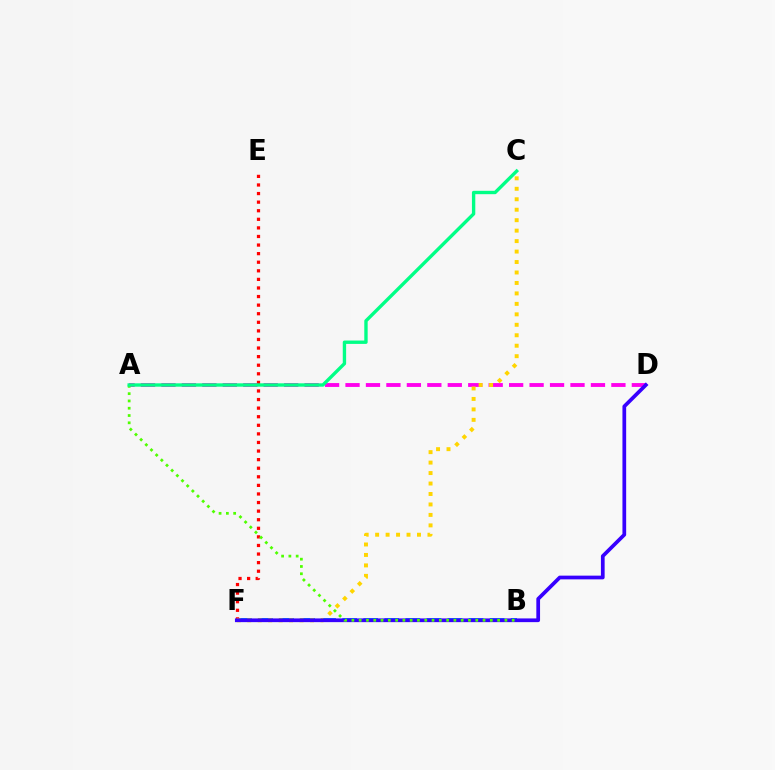{('B', 'F'): [{'color': '#009eff', 'line_style': 'dashed', 'thickness': 2.86}], ('E', 'F'): [{'color': '#ff0000', 'line_style': 'dotted', 'thickness': 2.33}], ('A', 'D'): [{'color': '#ff00ed', 'line_style': 'dashed', 'thickness': 2.78}], ('C', 'F'): [{'color': '#ffd500', 'line_style': 'dotted', 'thickness': 2.84}], ('D', 'F'): [{'color': '#3700ff', 'line_style': 'solid', 'thickness': 2.68}], ('A', 'B'): [{'color': '#4fff00', 'line_style': 'dotted', 'thickness': 1.98}], ('A', 'C'): [{'color': '#00ff86', 'line_style': 'solid', 'thickness': 2.42}]}